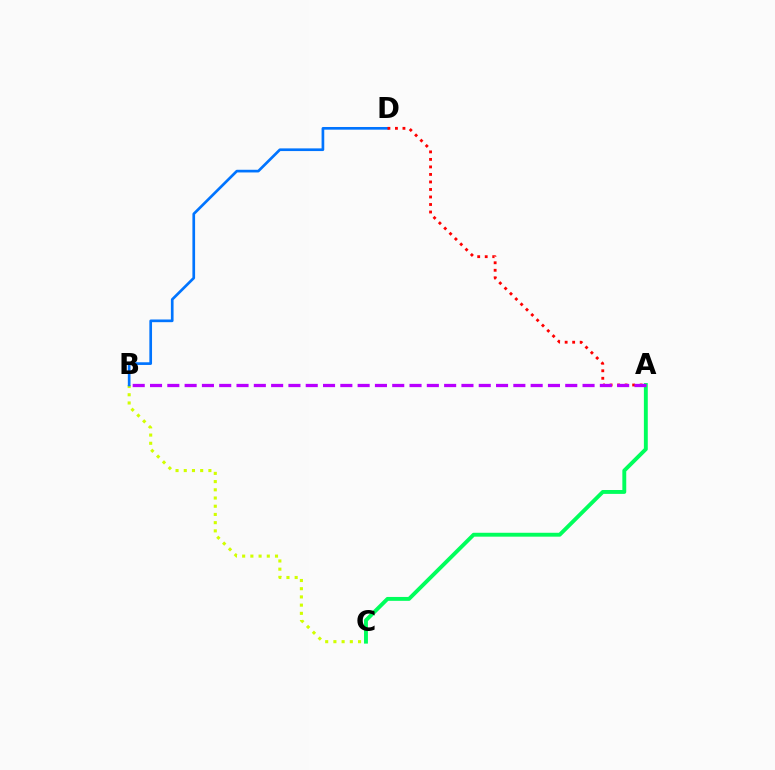{('B', 'C'): [{'color': '#d1ff00', 'line_style': 'dotted', 'thickness': 2.23}], ('A', 'C'): [{'color': '#00ff5c', 'line_style': 'solid', 'thickness': 2.8}], ('B', 'D'): [{'color': '#0074ff', 'line_style': 'solid', 'thickness': 1.93}], ('A', 'D'): [{'color': '#ff0000', 'line_style': 'dotted', 'thickness': 2.04}], ('A', 'B'): [{'color': '#b900ff', 'line_style': 'dashed', 'thickness': 2.35}]}